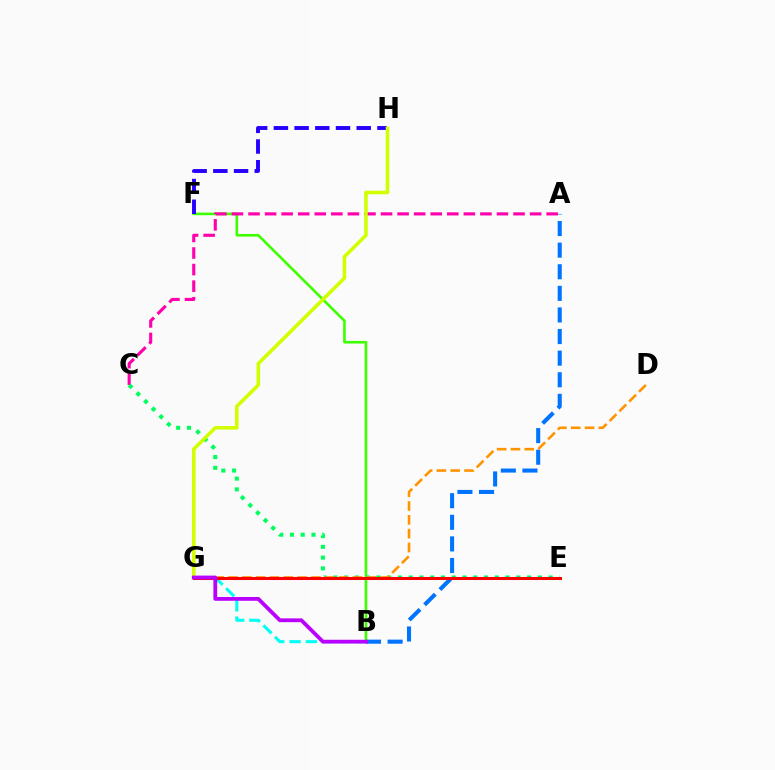{('B', 'G'): [{'color': '#00fff6', 'line_style': 'dashed', 'thickness': 2.22}, {'color': '#b900ff', 'line_style': 'solid', 'thickness': 2.73}], ('A', 'B'): [{'color': '#0074ff', 'line_style': 'dashed', 'thickness': 2.93}], ('B', 'F'): [{'color': '#3dff00', 'line_style': 'solid', 'thickness': 1.89}], ('A', 'C'): [{'color': '#ff00ac', 'line_style': 'dashed', 'thickness': 2.25}], ('F', 'H'): [{'color': '#2500ff', 'line_style': 'dashed', 'thickness': 2.81}], ('C', 'E'): [{'color': '#00ff5c', 'line_style': 'dotted', 'thickness': 2.93}], ('D', 'G'): [{'color': '#ff9400', 'line_style': 'dashed', 'thickness': 1.88}], ('G', 'H'): [{'color': '#d1ff00', 'line_style': 'solid', 'thickness': 2.57}], ('E', 'G'): [{'color': '#ff0000', 'line_style': 'solid', 'thickness': 2.19}]}